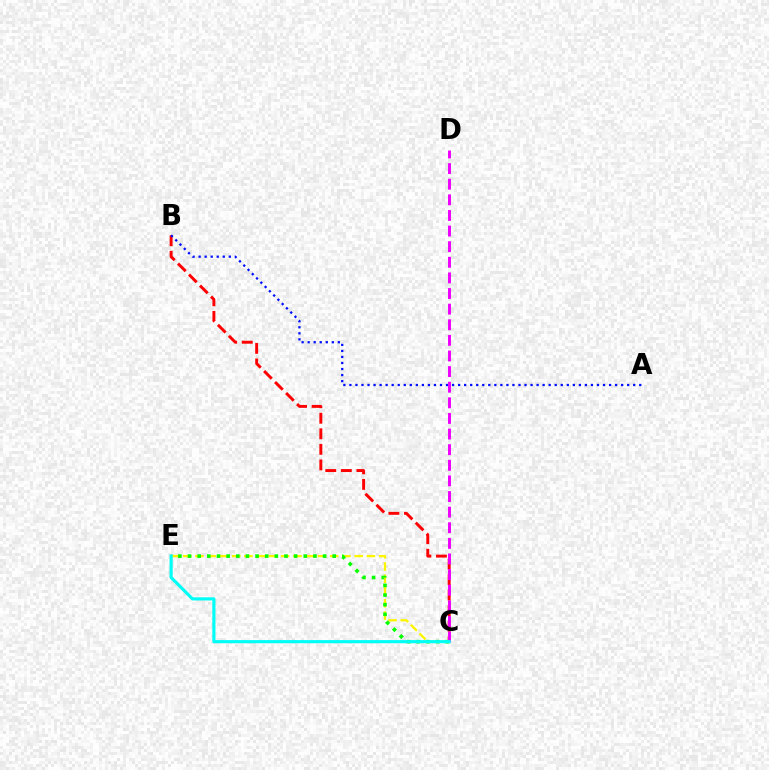{('B', 'C'): [{'color': '#ff0000', 'line_style': 'dashed', 'thickness': 2.11}], ('C', 'E'): [{'color': '#fcf500', 'line_style': 'dashed', 'thickness': 1.66}, {'color': '#08ff00', 'line_style': 'dotted', 'thickness': 2.62}, {'color': '#00fff6', 'line_style': 'solid', 'thickness': 2.27}], ('A', 'B'): [{'color': '#0010ff', 'line_style': 'dotted', 'thickness': 1.64}], ('C', 'D'): [{'color': '#ee00ff', 'line_style': 'dashed', 'thickness': 2.12}]}